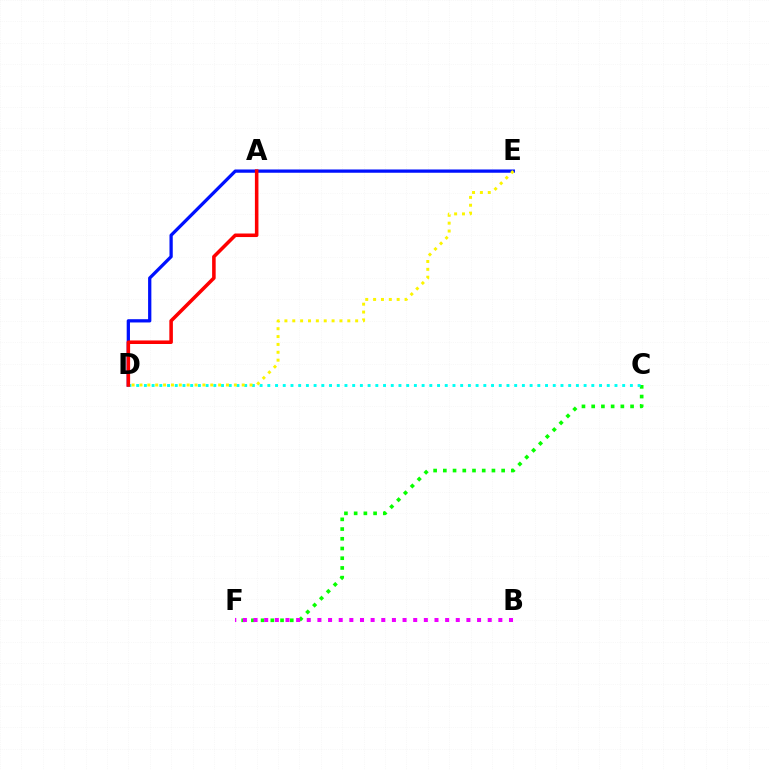{('D', 'E'): [{'color': '#0010ff', 'line_style': 'solid', 'thickness': 2.35}, {'color': '#fcf500', 'line_style': 'dotted', 'thickness': 2.14}], ('C', 'F'): [{'color': '#08ff00', 'line_style': 'dotted', 'thickness': 2.64}], ('C', 'D'): [{'color': '#00fff6', 'line_style': 'dotted', 'thickness': 2.1}], ('B', 'F'): [{'color': '#ee00ff', 'line_style': 'dotted', 'thickness': 2.89}], ('A', 'D'): [{'color': '#ff0000', 'line_style': 'solid', 'thickness': 2.55}]}